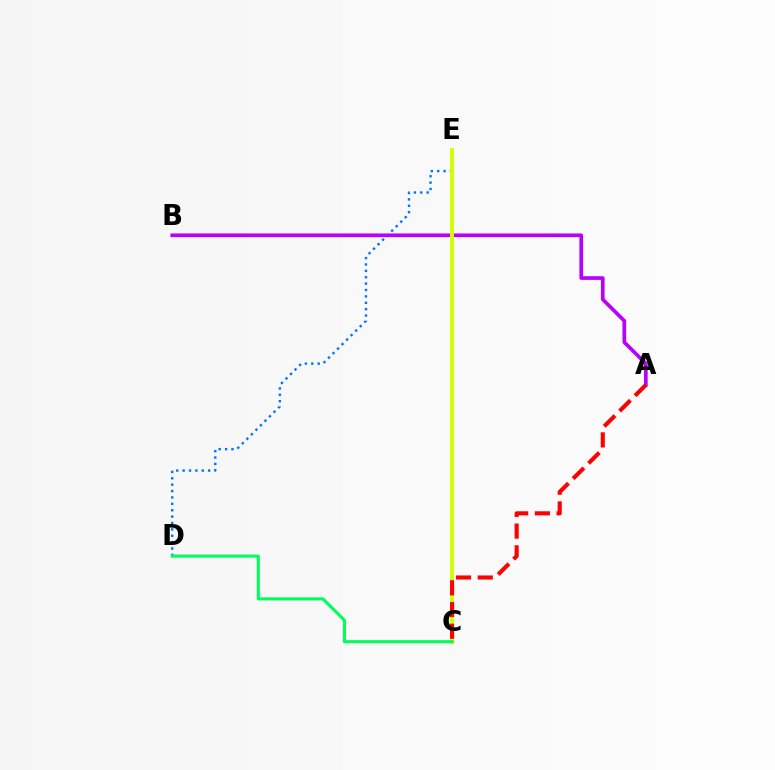{('D', 'E'): [{'color': '#0074ff', 'line_style': 'dotted', 'thickness': 1.73}], ('A', 'B'): [{'color': '#b900ff', 'line_style': 'solid', 'thickness': 2.65}], ('C', 'E'): [{'color': '#d1ff00', 'line_style': 'solid', 'thickness': 2.81}], ('A', 'C'): [{'color': '#ff0000', 'line_style': 'dashed', 'thickness': 2.95}], ('C', 'D'): [{'color': '#00ff5c', 'line_style': 'solid', 'thickness': 2.22}]}